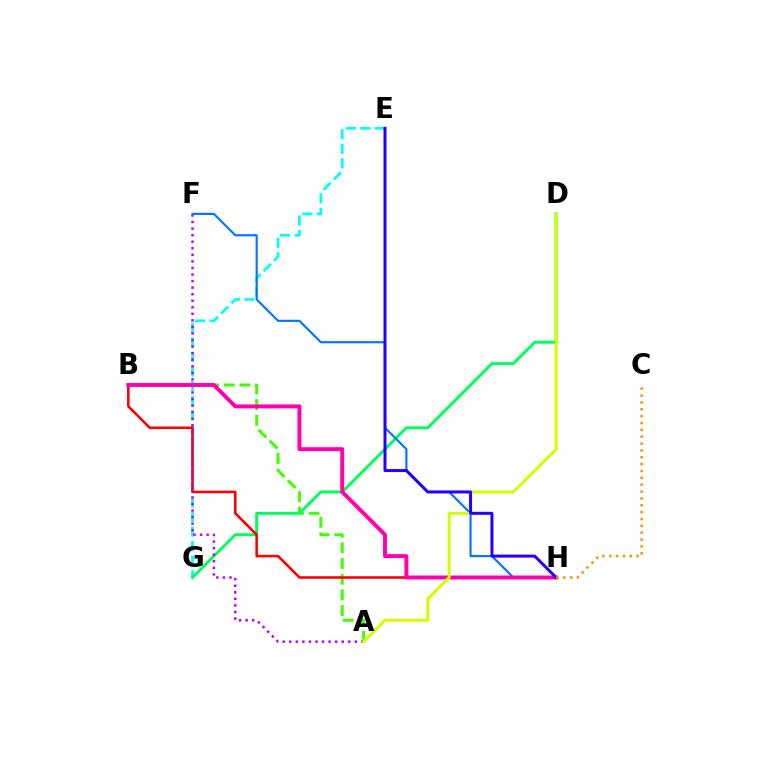{('A', 'B'): [{'color': '#3dff00', 'line_style': 'dashed', 'thickness': 2.13}], ('E', 'G'): [{'color': '#00fff6', 'line_style': 'dashed', 'thickness': 1.98}], ('D', 'G'): [{'color': '#00ff5c', 'line_style': 'solid', 'thickness': 2.12}], ('B', 'H'): [{'color': '#ff0000', 'line_style': 'solid', 'thickness': 1.86}, {'color': '#ff00ac', 'line_style': 'solid', 'thickness': 2.84}], ('A', 'F'): [{'color': '#b900ff', 'line_style': 'dotted', 'thickness': 1.78}], ('F', 'H'): [{'color': '#0074ff', 'line_style': 'solid', 'thickness': 1.53}], ('A', 'D'): [{'color': '#d1ff00', 'line_style': 'solid', 'thickness': 2.13}], ('E', 'H'): [{'color': '#2500ff', 'line_style': 'solid', 'thickness': 2.17}], ('C', 'H'): [{'color': '#ff9400', 'line_style': 'dotted', 'thickness': 1.86}]}